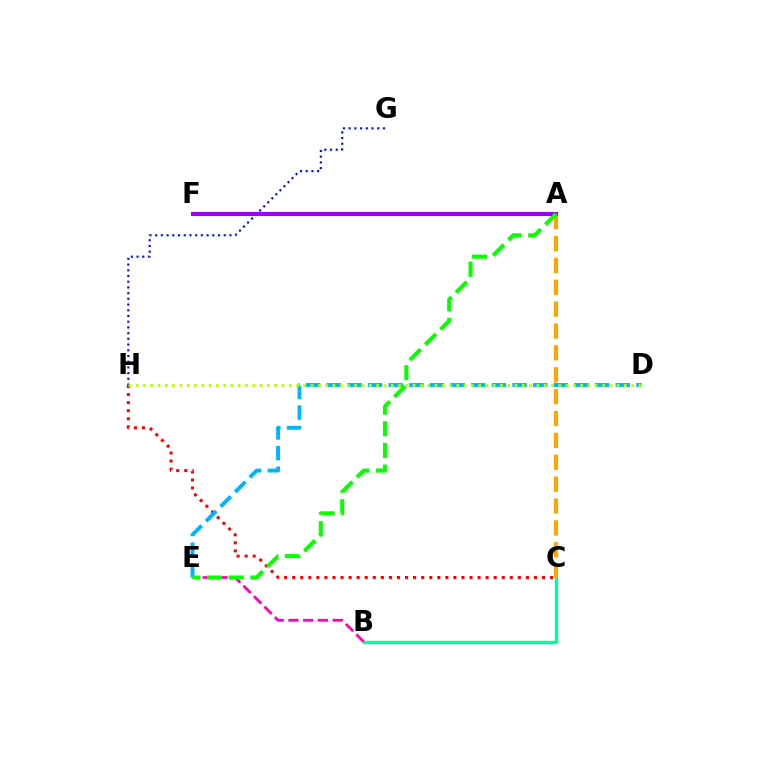{('C', 'H'): [{'color': '#ff0000', 'line_style': 'dotted', 'thickness': 2.19}], ('B', 'C'): [{'color': '#00ff9d', 'line_style': 'solid', 'thickness': 2.44}], ('G', 'H'): [{'color': '#0010ff', 'line_style': 'dotted', 'thickness': 1.55}], ('B', 'E'): [{'color': '#ff00bd', 'line_style': 'dashed', 'thickness': 2.01}], ('D', 'E'): [{'color': '#00b5ff', 'line_style': 'dashed', 'thickness': 2.8}], ('A', 'C'): [{'color': '#ffa500', 'line_style': 'dashed', 'thickness': 2.97}], ('A', 'F'): [{'color': '#9b00ff', 'line_style': 'solid', 'thickness': 2.94}], ('A', 'E'): [{'color': '#08ff00', 'line_style': 'dashed', 'thickness': 2.94}], ('D', 'H'): [{'color': '#b3ff00', 'line_style': 'dotted', 'thickness': 1.98}]}